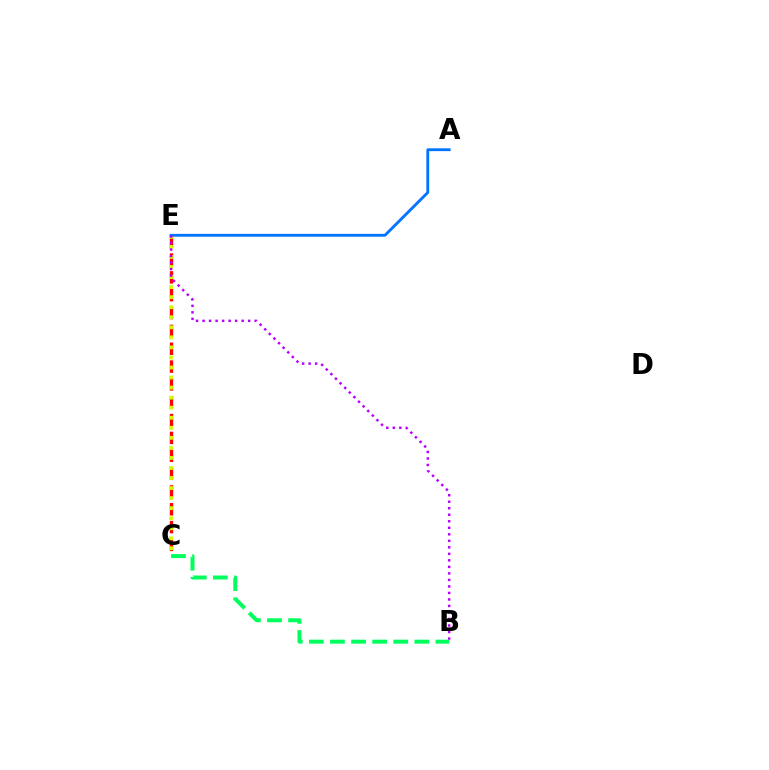{('B', 'C'): [{'color': '#00ff5c', 'line_style': 'dashed', 'thickness': 2.87}], ('C', 'E'): [{'color': '#ff0000', 'line_style': 'dashed', 'thickness': 2.42}, {'color': '#d1ff00', 'line_style': 'dotted', 'thickness': 2.73}], ('A', 'E'): [{'color': '#0074ff', 'line_style': 'solid', 'thickness': 2.03}], ('B', 'E'): [{'color': '#b900ff', 'line_style': 'dotted', 'thickness': 1.77}]}